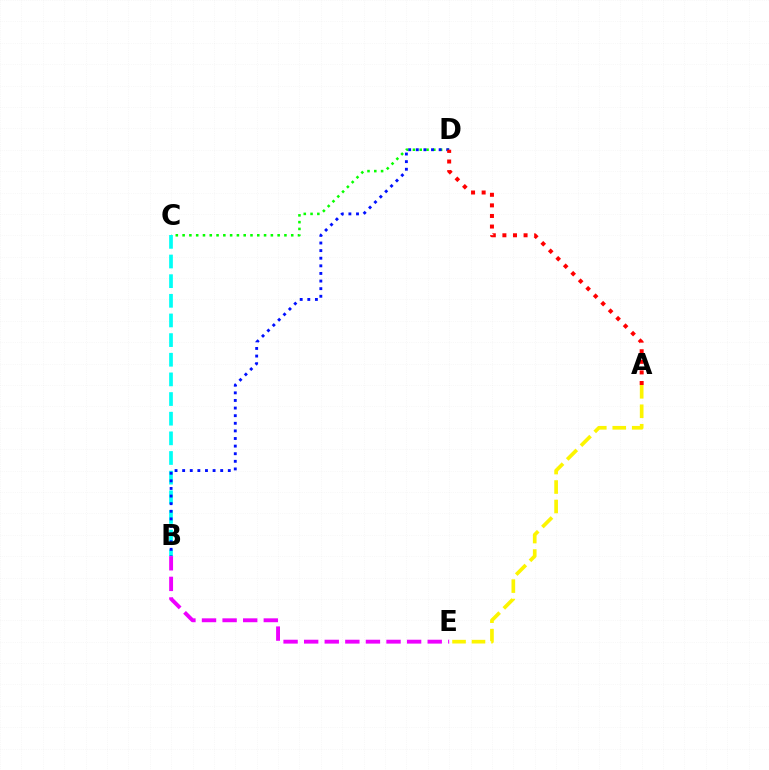{('C', 'D'): [{'color': '#08ff00', 'line_style': 'dotted', 'thickness': 1.84}], ('B', 'C'): [{'color': '#00fff6', 'line_style': 'dashed', 'thickness': 2.67}], ('B', 'D'): [{'color': '#0010ff', 'line_style': 'dotted', 'thickness': 2.07}], ('B', 'E'): [{'color': '#ee00ff', 'line_style': 'dashed', 'thickness': 2.8}], ('A', 'D'): [{'color': '#ff0000', 'line_style': 'dotted', 'thickness': 2.88}], ('A', 'E'): [{'color': '#fcf500', 'line_style': 'dashed', 'thickness': 2.64}]}